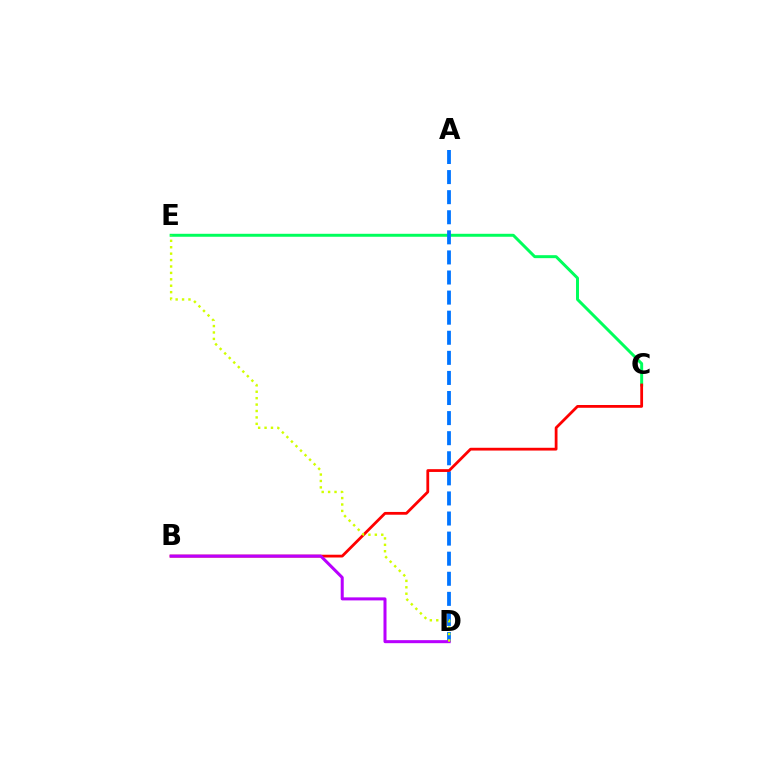{('C', 'E'): [{'color': '#00ff5c', 'line_style': 'solid', 'thickness': 2.14}], ('A', 'D'): [{'color': '#0074ff', 'line_style': 'dashed', 'thickness': 2.73}], ('B', 'C'): [{'color': '#ff0000', 'line_style': 'solid', 'thickness': 2.0}], ('B', 'D'): [{'color': '#b900ff', 'line_style': 'solid', 'thickness': 2.18}], ('D', 'E'): [{'color': '#d1ff00', 'line_style': 'dotted', 'thickness': 1.74}]}